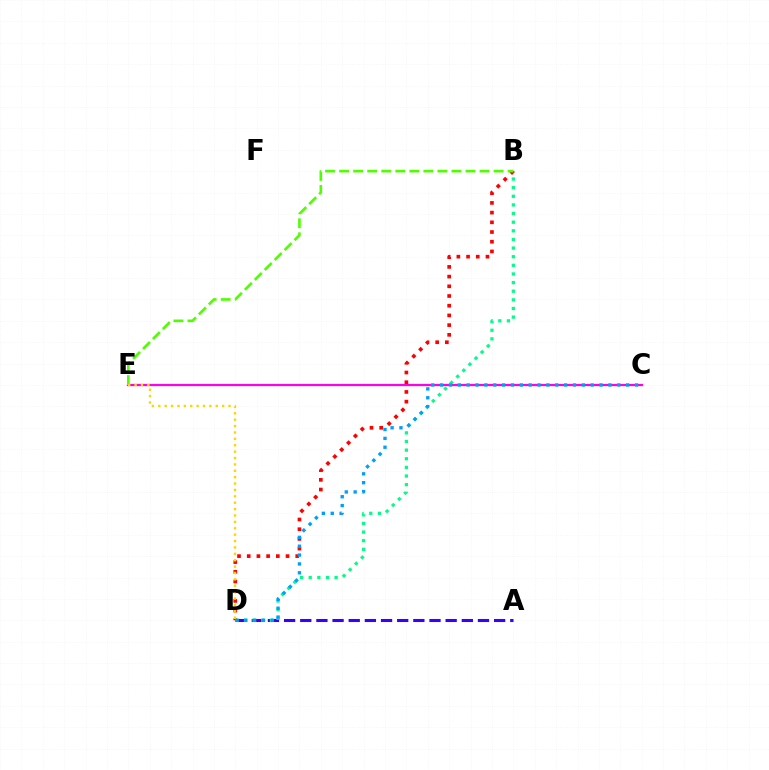{('A', 'D'): [{'color': '#3700ff', 'line_style': 'dashed', 'thickness': 2.19}], ('C', 'E'): [{'color': '#ff00ed', 'line_style': 'solid', 'thickness': 1.61}], ('B', 'D'): [{'color': '#00ff86', 'line_style': 'dotted', 'thickness': 2.34}, {'color': '#ff0000', 'line_style': 'dotted', 'thickness': 2.64}], ('B', 'E'): [{'color': '#4fff00', 'line_style': 'dashed', 'thickness': 1.91}], ('C', 'D'): [{'color': '#009eff', 'line_style': 'dotted', 'thickness': 2.41}], ('D', 'E'): [{'color': '#ffd500', 'line_style': 'dotted', 'thickness': 1.74}]}